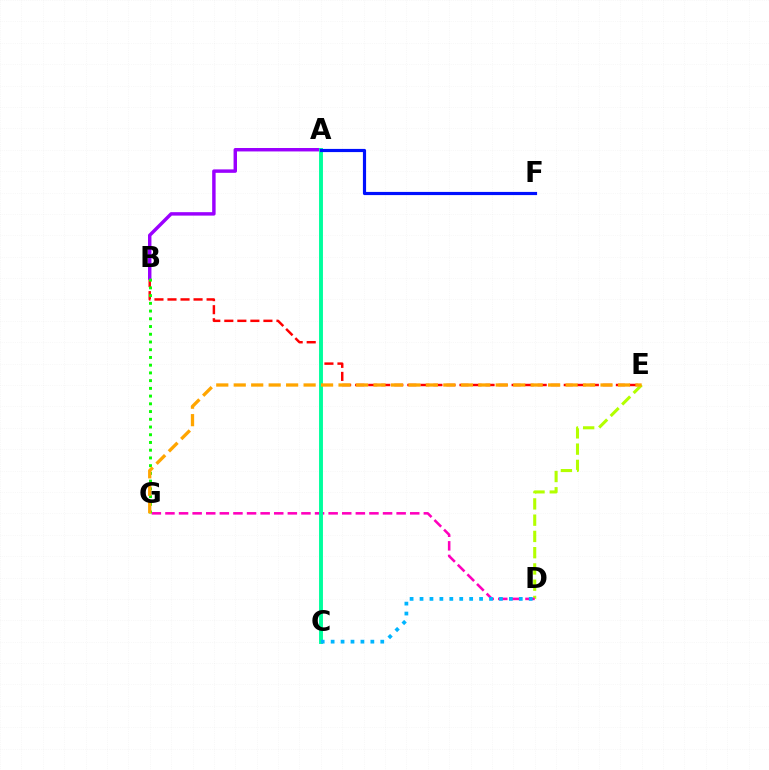{('B', 'E'): [{'color': '#ff0000', 'line_style': 'dashed', 'thickness': 1.77}], ('A', 'B'): [{'color': '#9b00ff', 'line_style': 'solid', 'thickness': 2.48}], ('D', 'E'): [{'color': '#b3ff00', 'line_style': 'dashed', 'thickness': 2.21}], ('D', 'G'): [{'color': '#ff00bd', 'line_style': 'dashed', 'thickness': 1.85}], ('A', 'C'): [{'color': '#00ff9d', 'line_style': 'solid', 'thickness': 2.81}], ('B', 'G'): [{'color': '#08ff00', 'line_style': 'dotted', 'thickness': 2.1}], ('E', 'G'): [{'color': '#ffa500', 'line_style': 'dashed', 'thickness': 2.37}], ('C', 'D'): [{'color': '#00b5ff', 'line_style': 'dotted', 'thickness': 2.7}], ('A', 'F'): [{'color': '#0010ff', 'line_style': 'solid', 'thickness': 2.28}]}